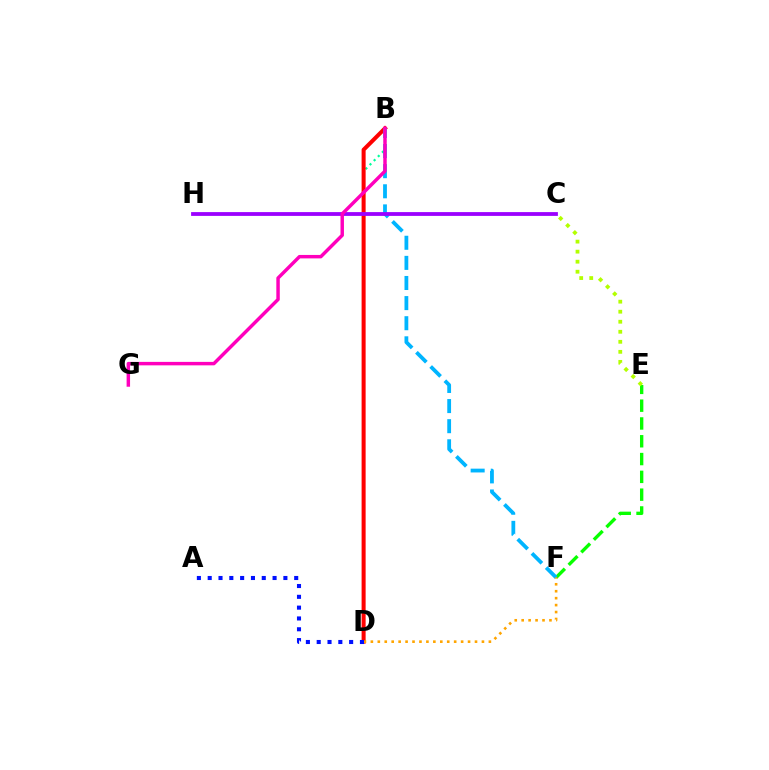{('E', 'F'): [{'color': '#08ff00', 'line_style': 'dashed', 'thickness': 2.42}], ('B', 'D'): [{'color': '#00ff9d', 'line_style': 'dotted', 'thickness': 1.59}, {'color': '#ff0000', 'line_style': 'solid', 'thickness': 2.9}], ('B', 'F'): [{'color': '#00b5ff', 'line_style': 'dashed', 'thickness': 2.73}], ('C', 'H'): [{'color': '#9b00ff', 'line_style': 'solid', 'thickness': 2.73}], ('B', 'G'): [{'color': '#ff00bd', 'line_style': 'solid', 'thickness': 2.49}], ('D', 'F'): [{'color': '#ffa500', 'line_style': 'dotted', 'thickness': 1.89}], ('A', 'D'): [{'color': '#0010ff', 'line_style': 'dotted', 'thickness': 2.94}], ('C', 'E'): [{'color': '#b3ff00', 'line_style': 'dotted', 'thickness': 2.73}]}